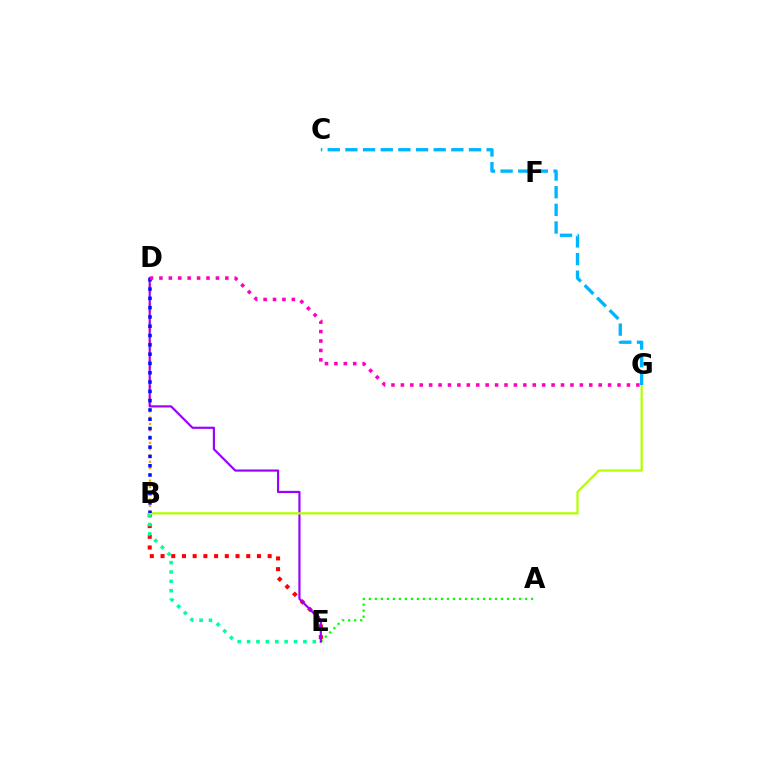{('B', 'D'): [{'color': '#ffa500', 'line_style': 'dotted', 'thickness': 1.71}, {'color': '#0010ff', 'line_style': 'dotted', 'thickness': 2.53}], ('A', 'E'): [{'color': '#08ff00', 'line_style': 'dotted', 'thickness': 1.63}], ('B', 'E'): [{'color': '#ff0000', 'line_style': 'dotted', 'thickness': 2.91}, {'color': '#00ff9d', 'line_style': 'dotted', 'thickness': 2.55}], ('D', 'E'): [{'color': '#9b00ff', 'line_style': 'solid', 'thickness': 1.56}], ('B', 'G'): [{'color': '#b3ff00', 'line_style': 'solid', 'thickness': 1.6}], ('C', 'G'): [{'color': '#00b5ff', 'line_style': 'dashed', 'thickness': 2.4}], ('D', 'G'): [{'color': '#ff00bd', 'line_style': 'dotted', 'thickness': 2.56}]}